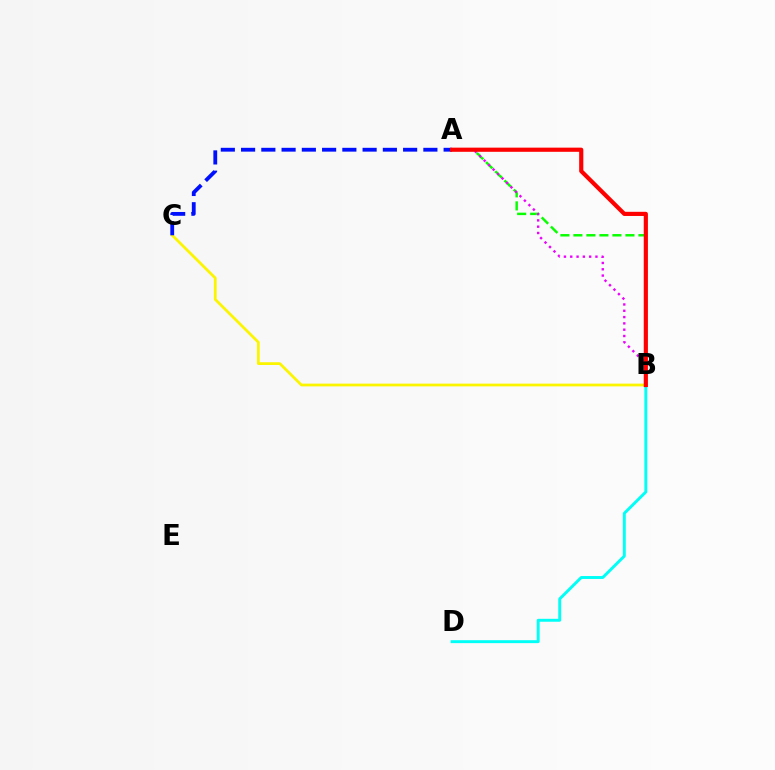{('B', 'D'): [{'color': '#00fff6', 'line_style': 'solid', 'thickness': 2.11}], ('A', 'B'): [{'color': '#08ff00', 'line_style': 'dashed', 'thickness': 1.77}, {'color': '#ee00ff', 'line_style': 'dotted', 'thickness': 1.71}, {'color': '#ff0000', 'line_style': 'solid', 'thickness': 3.0}], ('B', 'C'): [{'color': '#fcf500', 'line_style': 'solid', 'thickness': 1.98}], ('A', 'C'): [{'color': '#0010ff', 'line_style': 'dashed', 'thickness': 2.75}]}